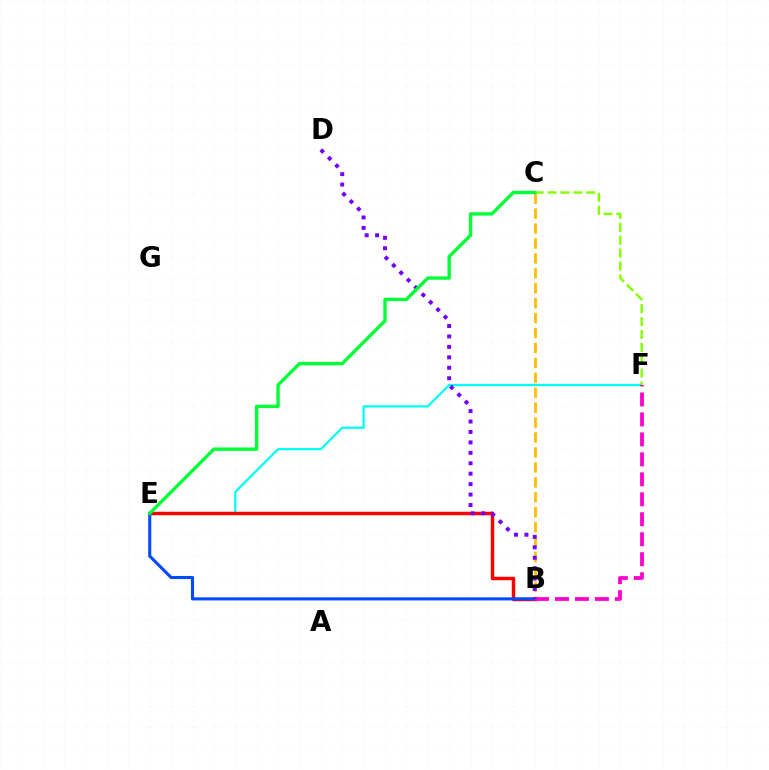{('B', 'C'): [{'color': '#ffbd00', 'line_style': 'dashed', 'thickness': 2.03}], ('E', 'F'): [{'color': '#00fff6', 'line_style': 'solid', 'thickness': 1.62}], ('B', 'E'): [{'color': '#ff0000', 'line_style': 'solid', 'thickness': 2.49}, {'color': '#004bff', 'line_style': 'solid', 'thickness': 2.24}], ('B', 'F'): [{'color': '#ff00cf', 'line_style': 'dashed', 'thickness': 2.71}], ('B', 'D'): [{'color': '#7200ff', 'line_style': 'dotted', 'thickness': 2.84}], ('C', 'F'): [{'color': '#84ff00', 'line_style': 'dashed', 'thickness': 1.75}], ('C', 'E'): [{'color': '#00ff39', 'line_style': 'solid', 'thickness': 2.43}]}